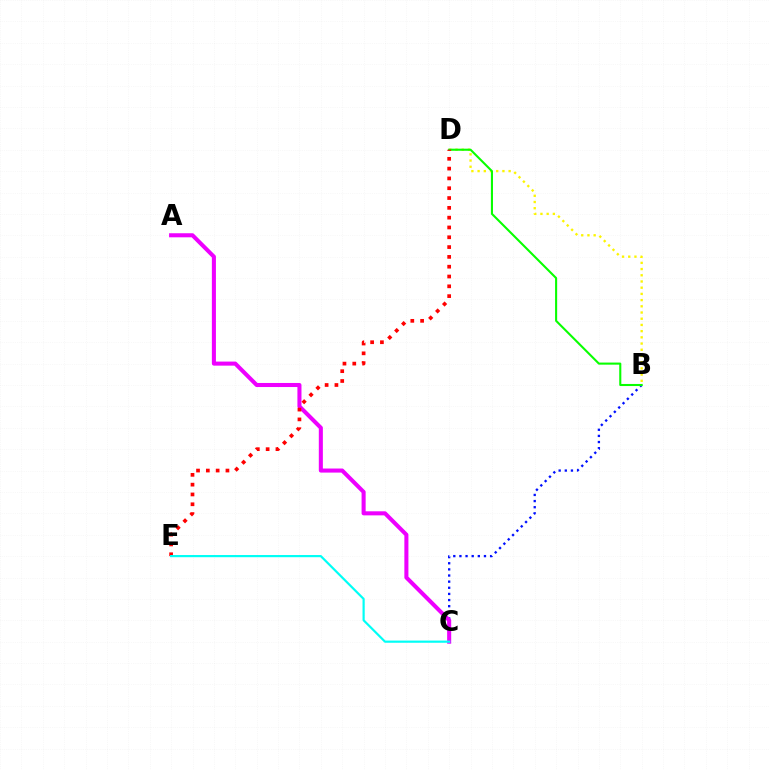{('B', 'D'): [{'color': '#fcf500', 'line_style': 'dotted', 'thickness': 1.69}, {'color': '#08ff00', 'line_style': 'solid', 'thickness': 1.5}], ('B', 'C'): [{'color': '#0010ff', 'line_style': 'dotted', 'thickness': 1.67}], ('A', 'C'): [{'color': '#ee00ff', 'line_style': 'solid', 'thickness': 2.92}], ('D', 'E'): [{'color': '#ff0000', 'line_style': 'dotted', 'thickness': 2.67}], ('C', 'E'): [{'color': '#00fff6', 'line_style': 'solid', 'thickness': 1.57}]}